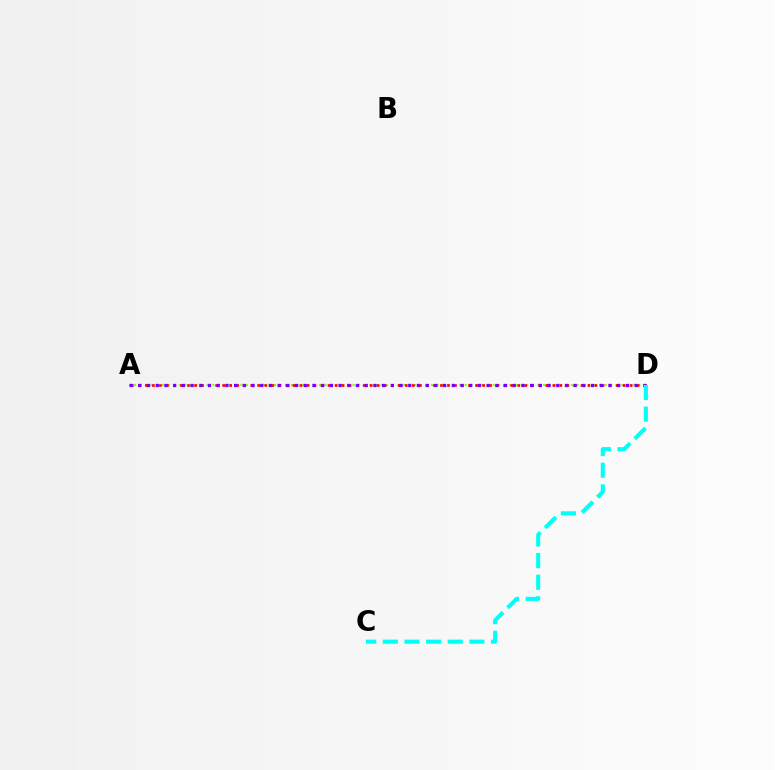{('A', 'D'): [{'color': '#84ff00', 'line_style': 'dotted', 'thickness': 1.52}, {'color': '#ff0000', 'line_style': 'dotted', 'thickness': 1.91}, {'color': '#7200ff', 'line_style': 'dotted', 'thickness': 2.37}], ('C', 'D'): [{'color': '#00fff6', 'line_style': 'dashed', 'thickness': 2.94}]}